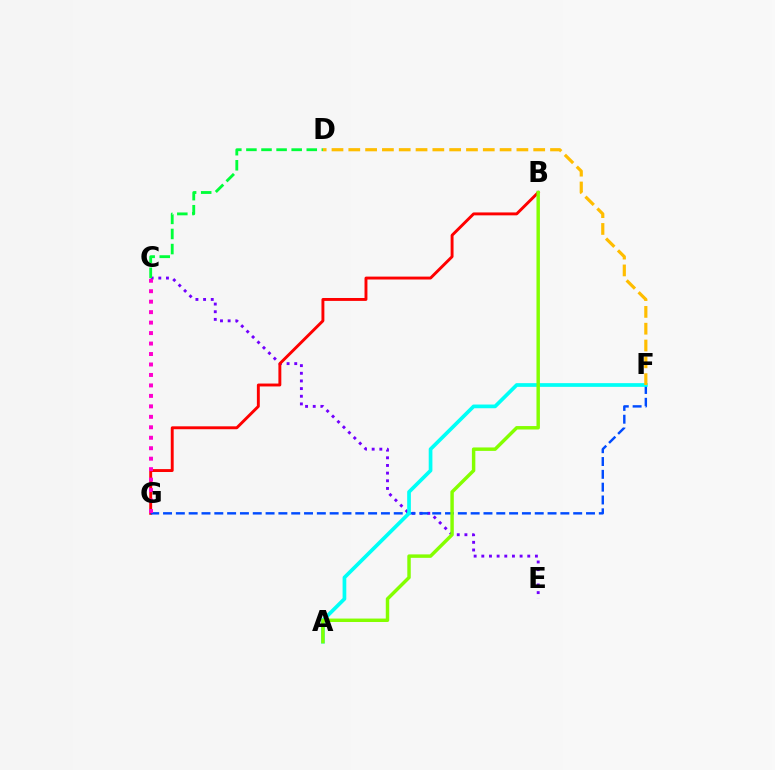{('C', 'E'): [{'color': '#7200ff', 'line_style': 'dotted', 'thickness': 2.08}], ('B', 'G'): [{'color': '#ff0000', 'line_style': 'solid', 'thickness': 2.09}], ('F', 'G'): [{'color': '#004bff', 'line_style': 'dashed', 'thickness': 1.74}], ('A', 'F'): [{'color': '#00fff6', 'line_style': 'solid', 'thickness': 2.66}], ('C', 'D'): [{'color': '#00ff39', 'line_style': 'dashed', 'thickness': 2.05}], ('C', 'G'): [{'color': '#ff00cf', 'line_style': 'dotted', 'thickness': 2.84}], ('D', 'F'): [{'color': '#ffbd00', 'line_style': 'dashed', 'thickness': 2.28}], ('A', 'B'): [{'color': '#84ff00', 'line_style': 'solid', 'thickness': 2.48}]}